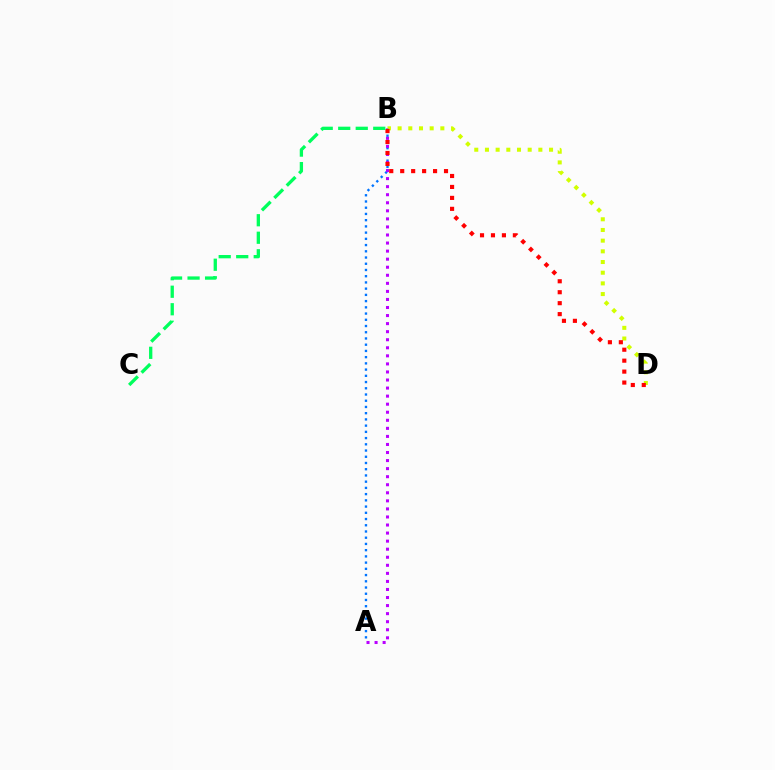{('A', 'B'): [{'color': '#0074ff', 'line_style': 'dotted', 'thickness': 1.69}, {'color': '#b900ff', 'line_style': 'dotted', 'thickness': 2.19}], ('B', 'D'): [{'color': '#d1ff00', 'line_style': 'dotted', 'thickness': 2.9}, {'color': '#ff0000', 'line_style': 'dotted', 'thickness': 2.98}], ('B', 'C'): [{'color': '#00ff5c', 'line_style': 'dashed', 'thickness': 2.38}]}